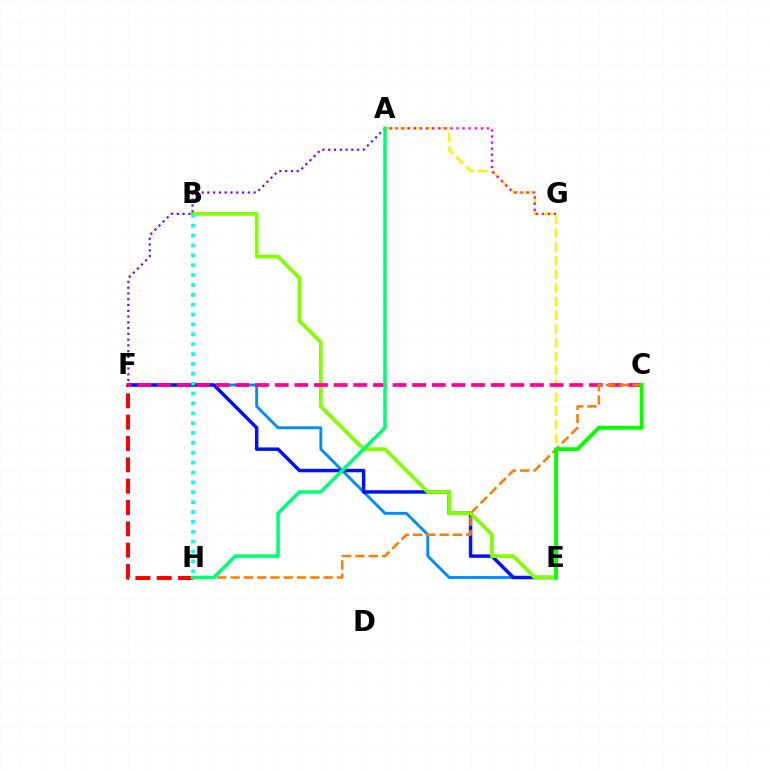{('E', 'F'): [{'color': '#008cff', 'line_style': 'solid', 'thickness': 2.07}, {'color': '#0010ff', 'line_style': 'solid', 'thickness': 2.49}], ('B', 'E'): [{'color': '#84ff00', 'line_style': 'solid', 'thickness': 2.68}], ('A', 'E'): [{'color': '#fcf500', 'line_style': 'dashed', 'thickness': 1.86}], ('A', 'G'): [{'color': '#ee00ff', 'line_style': 'dotted', 'thickness': 1.65}], ('F', 'H'): [{'color': '#ff0000', 'line_style': 'dashed', 'thickness': 2.9}], ('C', 'F'): [{'color': '#ff0094', 'line_style': 'dashed', 'thickness': 2.67}], ('A', 'F'): [{'color': '#7200ff', 'line_style': 'dotted', 'thickness': 1.57}], ('C', 'H'): [{'color': '#ff7c00', 'line_style': 'dashed', 'thickness': 1.81}], ('A', 'H'): [{'color': '#00ff74', 'line_style': 'solid', 'thickness': 2.54}], ('C', 'E'): [{'color': '#08ff00', 'line_style': 'solid', 'thickness': 2.83}], ('B', 'H'): [{'color': '#00fff6', 'line_style': 'dotted', 'thickness': 2.68}]}